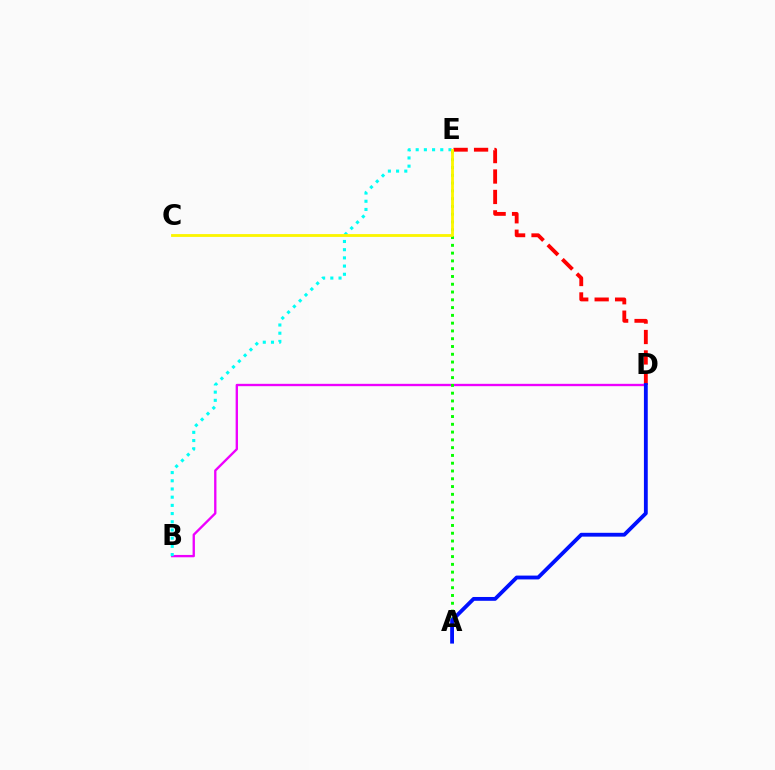{('D', 'E'): [{'color': '#ff0000', 'line_style': 'dashed', 'thickness': 2.78}], ('B', 'D'): [{'color': '#ee00ff', 'line_style': 'solid', 'thickness': 1.68}], ('A', 'E'): [{'color': '#08ff00', 'line_style': 'dotted', 'thickness': 2.11}], ('B', 'E'): [{'color': '#00fff6', 'line_style': 'dotted', 'thickness': 2.23}], ('C', 'E'): [{'color': '#fcf500', 'line_style': 'solid', 'thickness': 2.04}], ('A', 'D'): [{'color': '#0010ff', 'line_style': 'solid', 'thickness': 2.76}]}